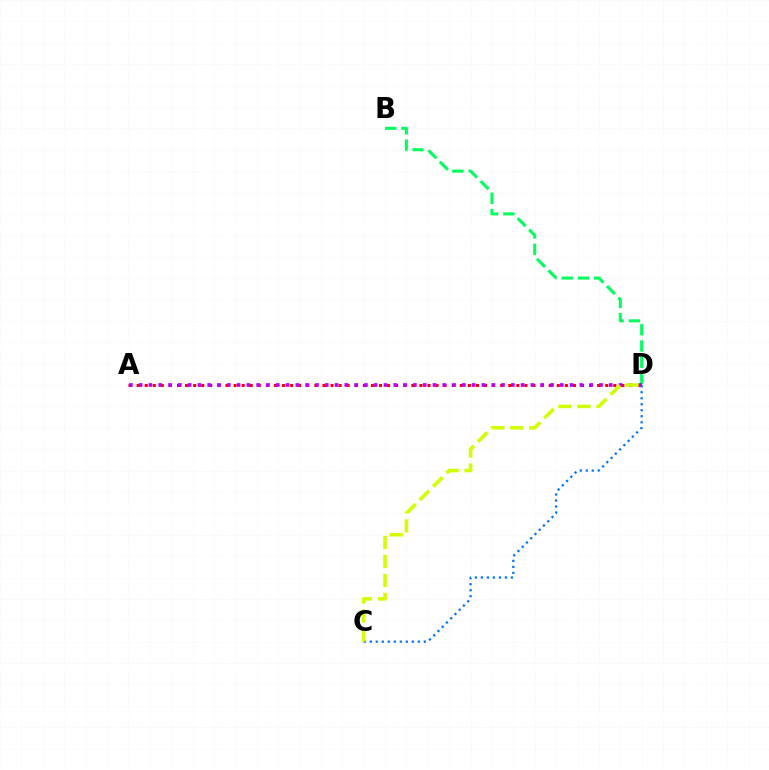{('A', 'D'): [{'color': '#ff0000', 'line_style': 'dotted', 'thickness': 2.2}, {'color': '#b900ff', 'line_style': 'dotted', 'thickness': 2.66}], ('B', 'D'): [{'color': '#00ff5c', 'line_style': 'dashed', 'thickness': 2.21}], ('C', 'D'): [{'color': '#0074ff', 'line_style': 'dotted', 'thickness': 1.63}, {'color': '#d1ff00', 'line_style': 'dashed', 'thickness': 2.58}]}